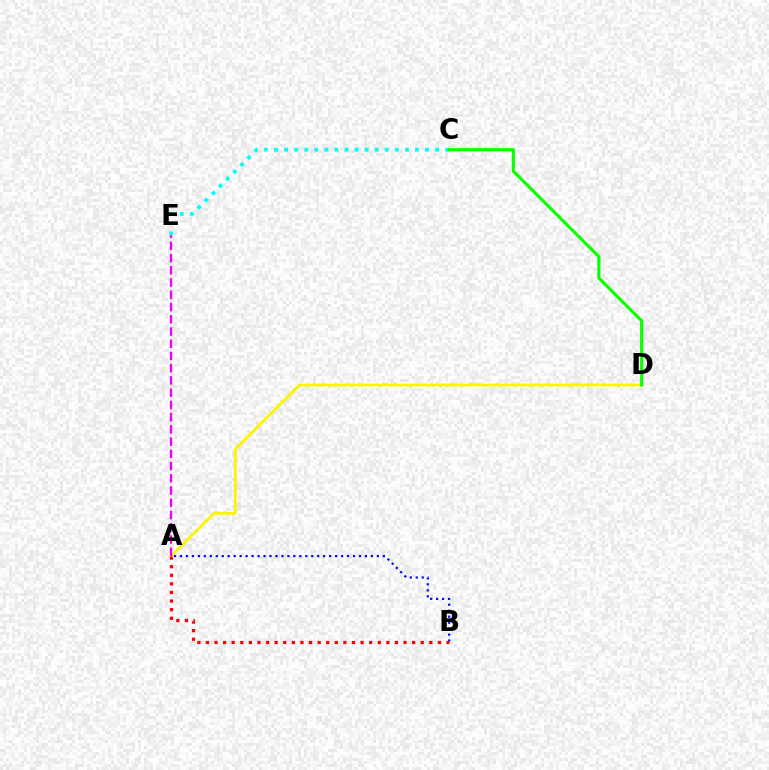{('A', 'D'): [{'color': '#fcf500', 'line_style': 'solid', 'thickness': 2.02}], ('A', 'E'): [{'color': '#ee00ff', 'line_style': 'dashed', 'thickness': 1.66}], ('A', 'B'): [{'color': '#0010ff', 'line_style': 'dotted', 'thickness': 1.62}, {'color': '#ff0000', 'line_style': 'dotted', 'thickness': 2.33}], ('C', 'E'): [{'color': '#00fff6', 'line_style': 'dotted', 'thickness': 2.73}], ('C', 'D'): [{'color': '#08ff00', 'line_style': 'solid', 'thickness': 2.23}]}